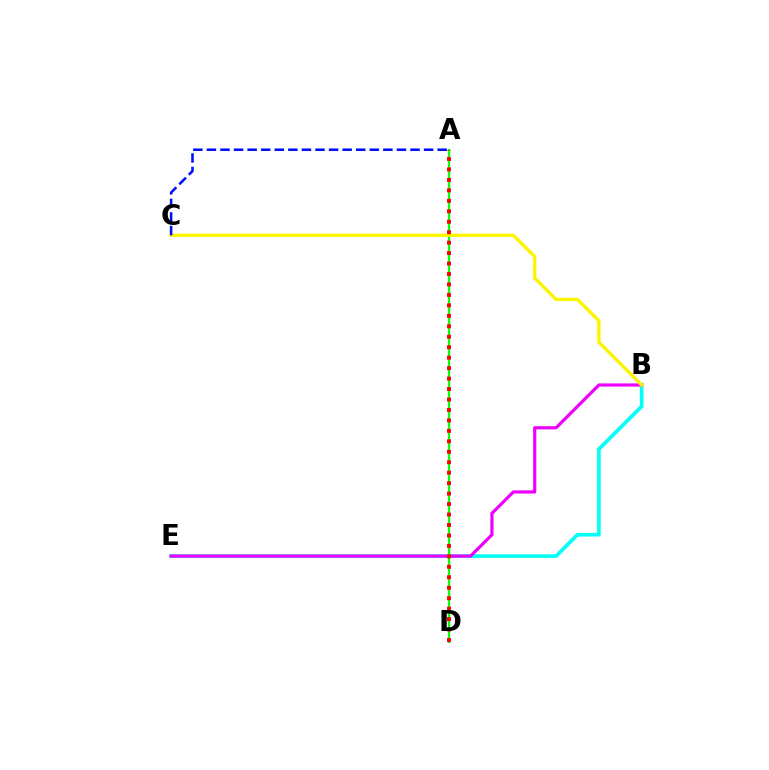{('B', 'E'): [{'color': '#00fff6', 'line_style': 'solid', 'thickness': 2.61}, {'color': '#ee00ff', 'line_style': 'solid', 'thickness': 2.3}], ('A', 'D'): [{'color': '#08ff00', 'line_style': 'solid', 'thickness': 1.55}, {'color': '#ff0000', 'line_style': 'dotted', 'thickness': 2.84}], ('B', 'C'): [{'color': '#fcf500', 'line_style': 'solid', 'thickness': 2.42}], ('A', 'C'): [{'color': '#0010ff', 'line_style': 'dashed', 'thickness': 1.84}]}